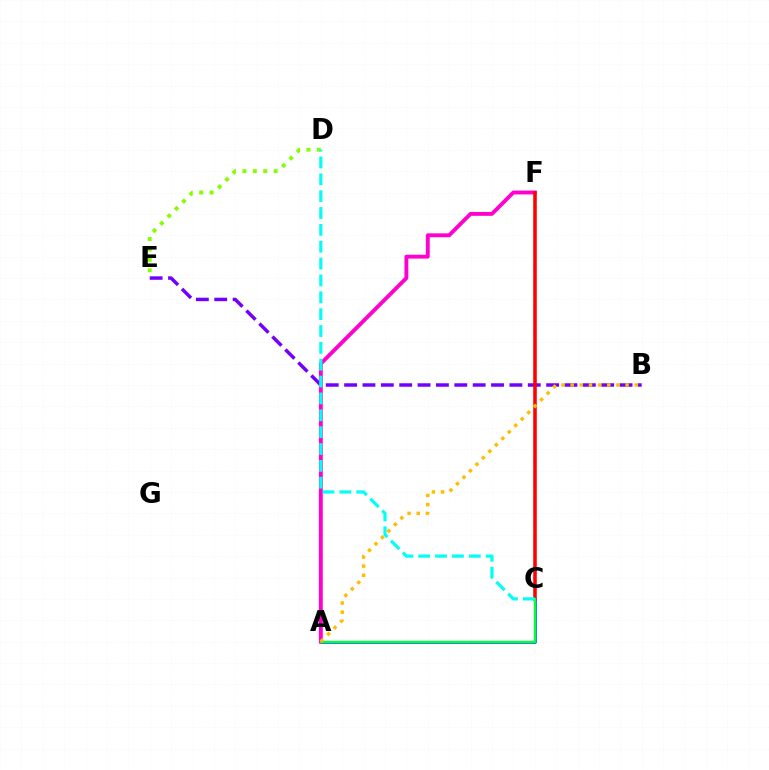{('A', 'C'): [{'color': '#004bff', 'line_style': 'solid', 'thickness': 1.88}, {'color': '#00ff39', 'line_style': 'solid', 'thickness': 1.72}], ('B', 'E'): [{'color': '#7200ff', 'line_style': 'dashed', 'thickness': 2.5}], ('D', 'E'): [{'color': '#84ff00', 'line_style': 'dotted', 'thickness': 2.83}], ('A', 'F'): [{'color': '#ff00cf', 'line_style': 'solid', 'thickness': 2.79}], ('C', 'F'): [{'color': '#ff0000', 'line_style': 'solid', 'thickness': 2.57}], ('C', 'D'): [{'color': '#00fff6', 'line_style': 'dashed', 'thickness': 2.29}], ('A', 'B'): [{'color': '#ffbd00', 'line_style': 'dotted', 'thickness': 2.49}]}